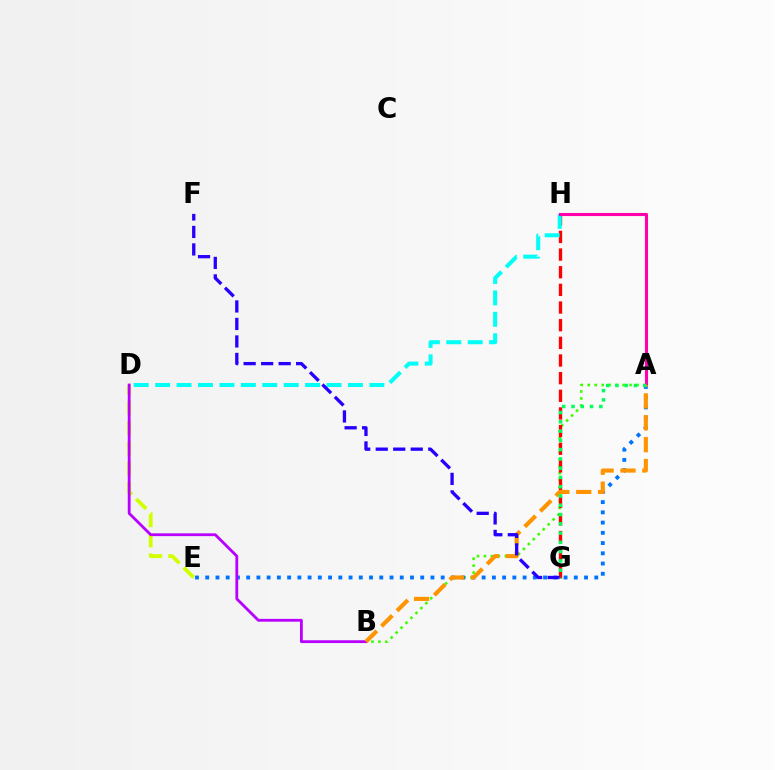{('A', 'B'): [{'color': '#3dff00', 'line_style': 'dotted', 'thickness': 1.89}, {'color': '#ff9400', 'line_style': 'dashed', 'thickness': 2.97}], ('G', 'H'): [{'color': '#ff0000', 'line_style': 'dashed', 'thickness': 2.4}], ('D', 'E'): [{'color': '#d1ff00', 'line_style': 'dashed', 'thickness': 2.74}], ('D', 'H'): [{'color': '#00fff6', 'line_style': 'dashed', 'thickness': 2.91}], ('A', 'E'): [{'color': '#0074ff', 'line_style': 'dotted', 'thickness': 2.78}], ('A', 'H'): [{'color': '#ff00ac', 'line_style': 'solid', 'thickness': 2.23}], ('B', 'D'): [{'color': '#b900ff', 'line_style': 'solid', 'thickness': 2.02}], ('F', 'G'): [{'color': '#2500ff', 'line_style': 'dashed', 'thickness': 2.38}], ('A', 'G'): [{'color': '#00ff5c', 'line_style': 'dotted', 'thickness': 2.52}]}